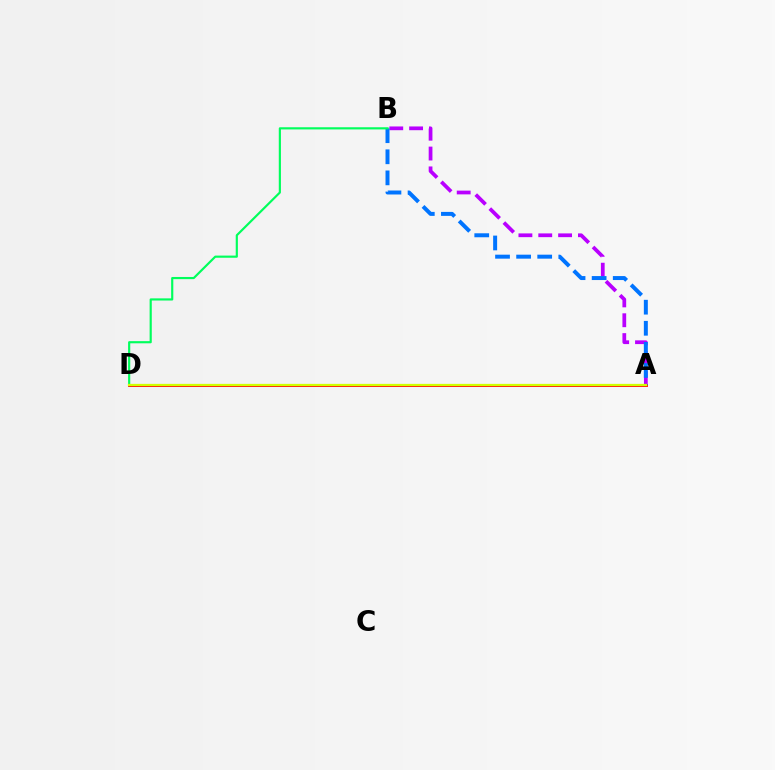{('A', 'B'): [{'color': '#b900ff', 'line_style': 'dashed', 'thickness': 2.7}, {'color': '#0074ff', 'line_style': 'dashed', 'thickness': 2.86}], ('A', 'D'): [{'color': '#ff0000', 'line_style': 'solid', 'thickness': 2.04}, {'color': '#d1ff00', 'line_style': 'solid', 'thickness': 1.63}], ('B', 'D'): [{'color': '#00ff5c', 'line_style': 'solid', 'thickness': 1.56}]}